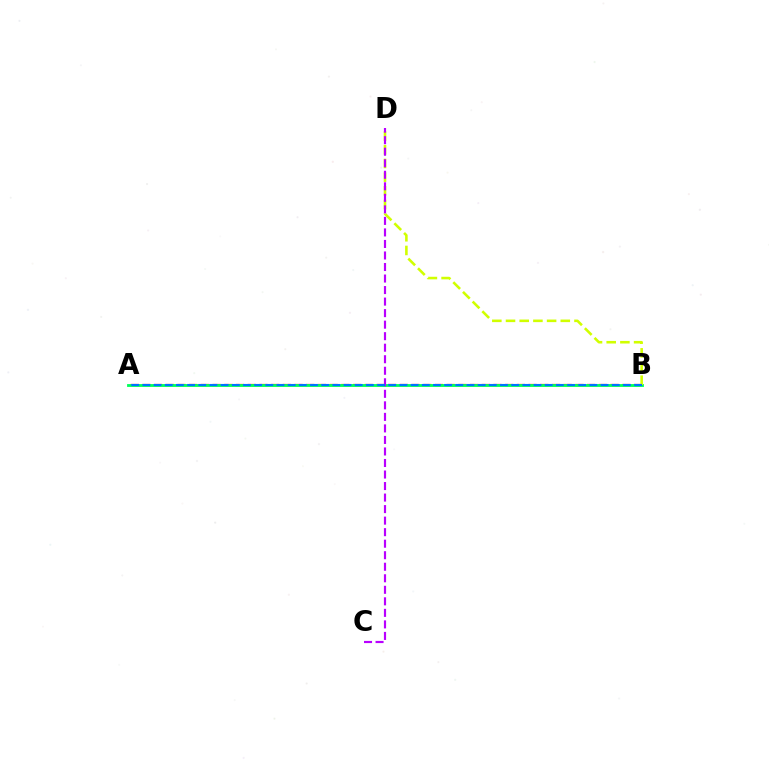{('A', 'B'): [{'color': '#ff0000', 'line_style': 'dashed', 'thickness': 1.59}, {'color': '#00ff5c', 'line_style': 'solid', 'thickness': 2.03}, {'color': '#0074ff', 'line_style': 'dashed', 'thickness': 1.52}], ('B', 'D'): [{'color': '#d1ff00', 'line_style': 'dashed', 'thickness': 1.86}], ('C', 'D'): [{'color': '#b900ff', 'line_style': 'dashed', 'thickness': 1.57}]}